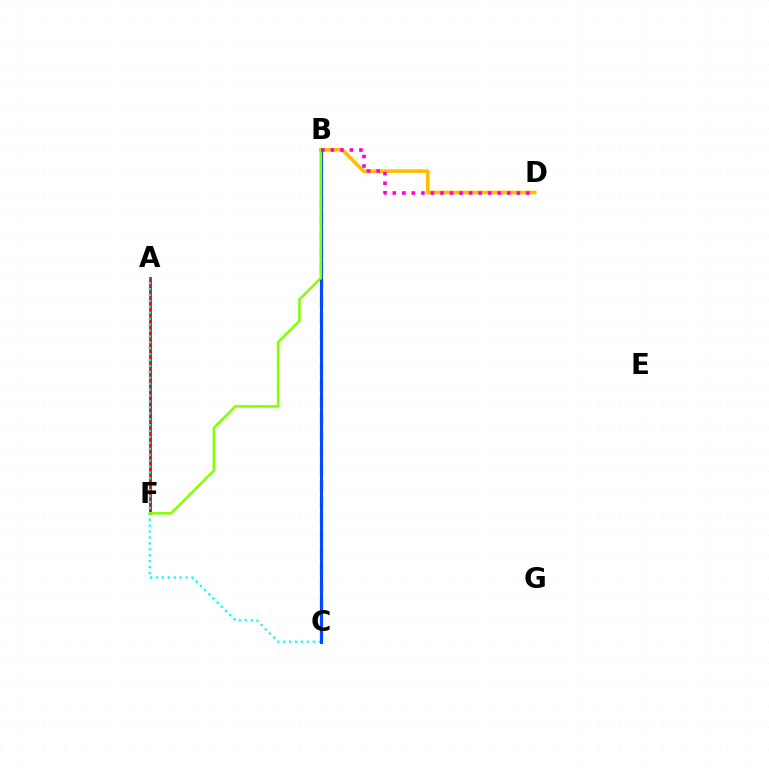{('B', 'D'): [{'color': '#ffbd00', 'line_style': 'solid', 'thickness': 2.6}, {'color': '#ff00cf', 'line_style': 'dotted', 'thickness': 2.59}], ('B', 'C'): [{'color': '#00ff39', 'line_style': 'solid', 'thickness': 2.24}, {'color': '#7200ff', 'line_style': 'dashed', 'thickness': 2.28}, {'color': '#004bff', 'line_style': 'solid', 'thickness': 2.14}], ('A', 'F'): [{'color': '#ff0000', 'line_style': 'solid', 'thickness': 2.04}], ('A', 'C'): [{'color': '#00fff6', 'line_style': 'dotted', 'thickness': 1.61}], ('B', 'F'): [{'color': '#84ff00', 'line_style': 'solid', 'thickness': 1.81}]}